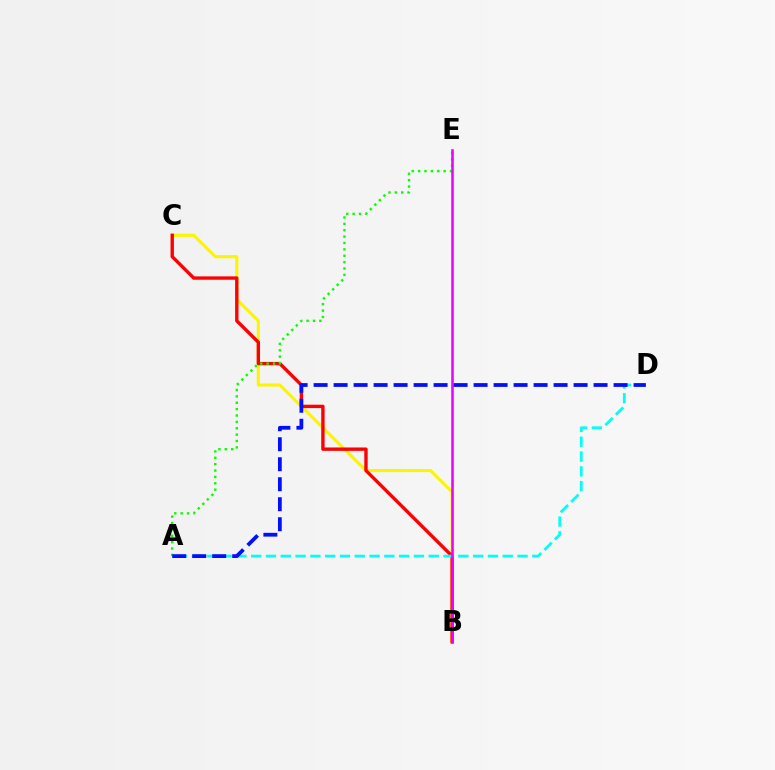{('B', 'C'): [{'color': '#fcf500', 'line_style': 'solid', 'thickness': 2.23}, {'color': '#ff0000', 'line_style': 'solid', 'thickness': 2.42}], ('A', 'D'): [{'color': '#00fff6', 'line_style': 'dashed', 'thickness': 2.01}, {'color': '#0010ff', 'line_style': 'dashed', 'thickness': 2.72}], ('A', 'E'): [{'color': '#08ff00', 'line_style': 'dotted', 'thickness': 1.73}], ('B', 'E'): [{'color': '#ee00ff', 'line_style': 'solid', 'thickness': 1.83}]}